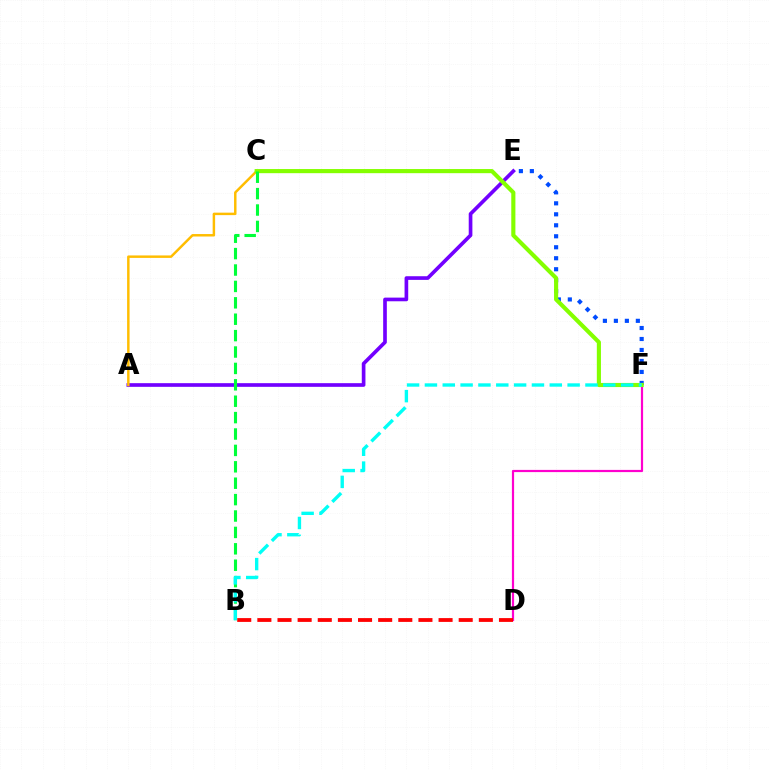{('D', 'F'): [{'color': '#ff00cf', 'line_style': 'solid', 'thickness': 1.59}], ('A', 'E'): [{'color': '#7200ff', 'line_style': 'solid', 'thickness': 2.64}], ('B', 'D'): [{'color': '#ff0000', 'line_style': 'dashed', 'thickness': 2.74}], ('E', 'F'): [{'color': '#004bff', 'line_style': 'dotted', 'thickness': 2.98}], ('A', 'C'): [{'color': '#ffbd00', 'line_style': 'solid', 'thickness': 1.77}], ('C', 'F'): [{'color': '#84ff00', 'line_style': 'solid', 'thickness': 2.97}], ('B', 'C'): [{'color': '#00ff39', 'line_style': 'dashed', 'thickness': 2.23}], ('B', 'F'): [{'color': '#00fff6', 'line_style': 'dashed', 'thickness': 2.42}]}